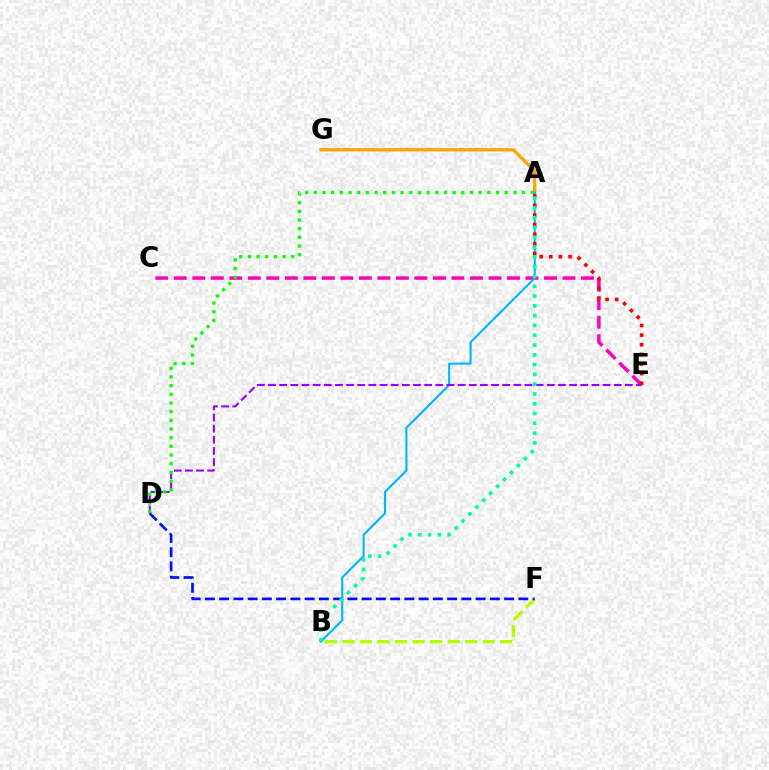{('B', 'F'): [{'color': '#b3ff00', 'line_style': 'dashed', 'thickness': 2.38}], ('C', 'E'): [{'color': '#ff00bd', 'line_style': 'dashed', 'thickness': 2.51}], ('A', 'G'): [{'color': '#ffa500', 'line_style': 'solid', 'thickness': 2.35}], ('A', 'B'): [{'color': '#00b5ff', 'line_style': 'solid', 'thickness': 1.52}, {'color': '#00ff9d', 'line_style': 'dotted', 'thickness': 2.66}], ('D', 'E'): [{'color': '#9b00ff', 'line_style': 'dashed', 'thickness': 1.51}], ('A', 'E'): [{'color': '#ff0000', 'line_style': 'dotted', 'thickness': 2.61}], ('A', 'D'): [{'color': '#08ff00', 'line_style': 'dotted', 'thickness': 2.36}], ('D', 'F'): [{'color': '#0010ff', 'line_style': 'dashed', 'thickness': 1.94}]}